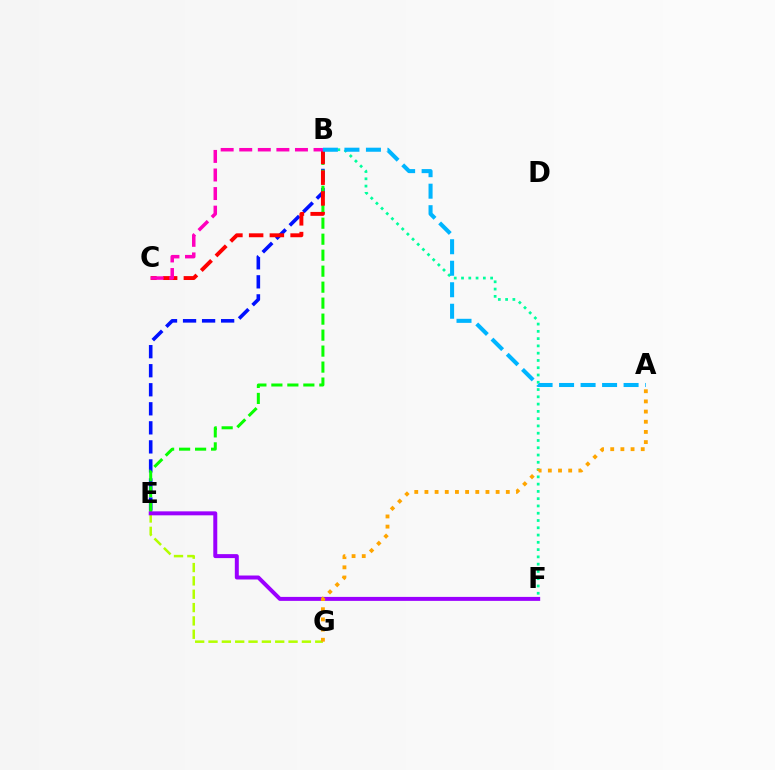{('B', 'F'): [{'color': '#00ff9d', 'line_style': 'dotted', 'thickness': 1.98}], ('B', 'E'): [{'color': '#0010ff', 'line_style': 'dashed', 'thickness': 2.59}, {'color': '#08ff00', 'line_style': 'dashed', 'thickness': 2.17}], ('B', 'C'): [{'color': '#ff0000', 'line_style': 'dashed', 'thickness': 2.82}, {'color': '#ff00bd', 'line_style': 'dashed', 'thickness': 2.52}], ('E', 'G'): [{'color': '#b3ff00', 'line_style': 'dashed', 'thickness': 1.81}], ('E', 'F'): [{'color': '#9b00ff', 'line_style': 'solid', 'thickness': 2.86}], ('A', 'B'): [{'color': '#00b5ff', 'line_style': 'dashed', 'thickness': 2.92}], ('A', 'G'): [{'color': '#ffa500', 'line_style': 'dotted', 'thickness': 2.76}]}